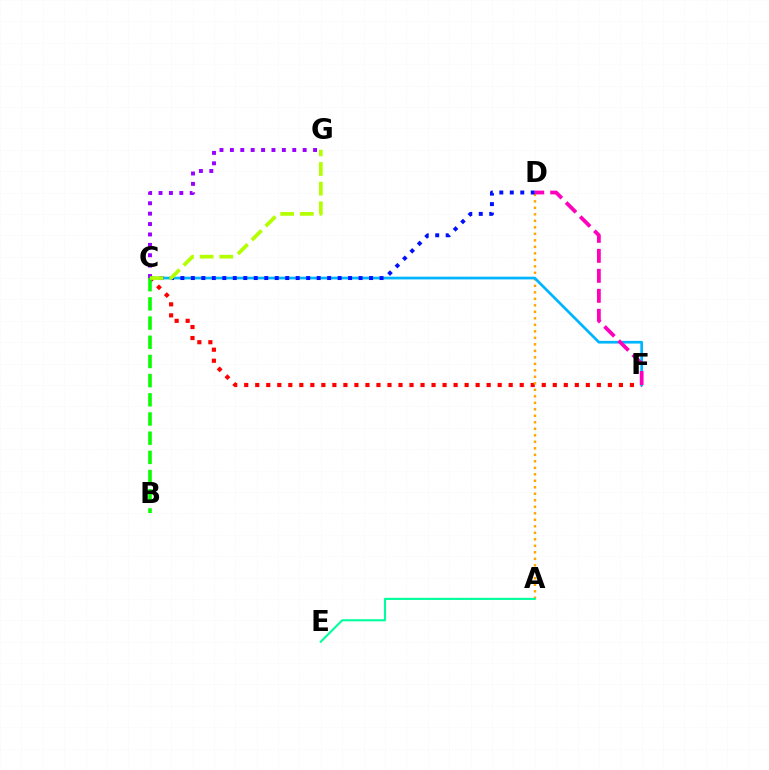{('C', 'F'): [{'color': '#ff0000', 'line_style': 'dotted', 'thickness': 2.99}, {'color': '#00b5ff', 'line_style': 'solid', 'thickness': 1.95}], ('A', 'D'): [{'color': '#ffa500', 'line_style': 'dotted', 'thickness': 1.77}], ('D', 'F'): [{'color': '#ff00bd', 'line_style': 'dashed', 'thickness': 2.72}], ('B', 'C'): [{'color': '#08ff00', 'line_style': 'dashed', 'thickness': 2.61}], ('C', 'G'): [{'color': '#9b00ff', 'line_style': 'dotted', 'thickness': 2.82}, {'color': '#b3ff00', 'line_style': 'dashed', 'thickness': 2.67}], ('A', 'E'): [{'color': '#00ff9d', 'line_style': 'solid', 'thickness': 1.53}], ('C', 'D'): [{'color': '#0010ff', 'line_style': 'dotted', 'thickness': 2.85}]}